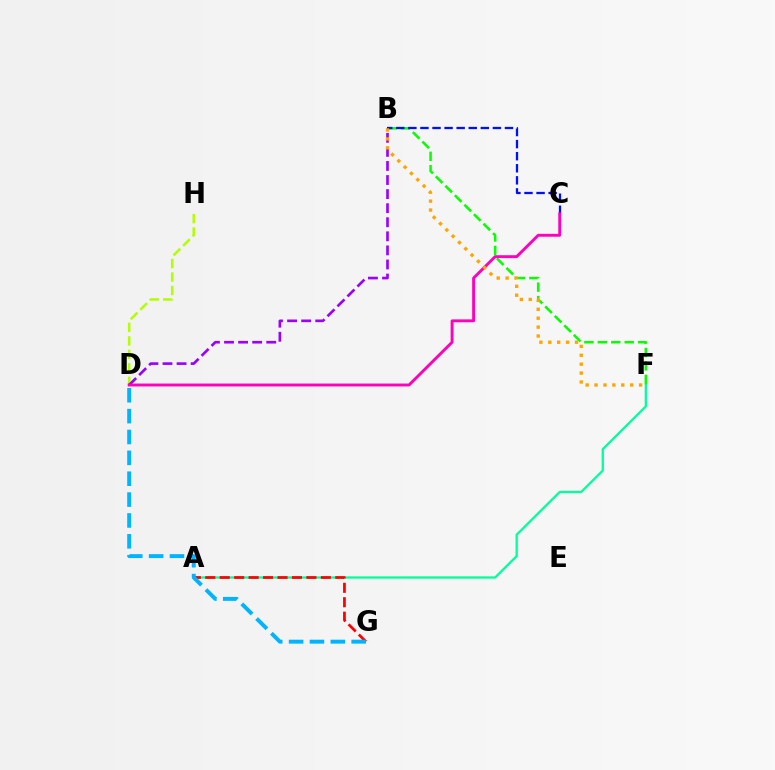{('A', 'F'): [{'color': '#00ff9d', 'line_style': 'solid', 'thickness': 1.65}], ('B', 'F'): [{'color': '#08ff00', 'line_style': 'dashed', 'thickness': 1.83}, {'color': '#ffa500', 'line_style': 'dotted', 'thickness': 2.42}], ('B', 'C'): [{'color': '#0010ff', 'line_style': 'dashed', 'thickness': 1.64}], ('D', 'H'): [{'color': '#b3ff00', 'line_style': 'dashed', 'thickness': 1.83}], ('A', 'G'): [{'color': '#ff0000', 'line_style': 'dashed', 'thickness': 1.96}], ('B', 'D'): [{'color': '#9b00ff', 'line_style': 'dashed', 'thickness': 1.91}], ('C', 'D'): [{'color': '#ff00bd', 'line_style': 'solid', 'thickness': 2.09}], ('D', 'G'): [{'color': '#00b5ff', 'line_style': 'dashed', 'thickness': 2.83}]}